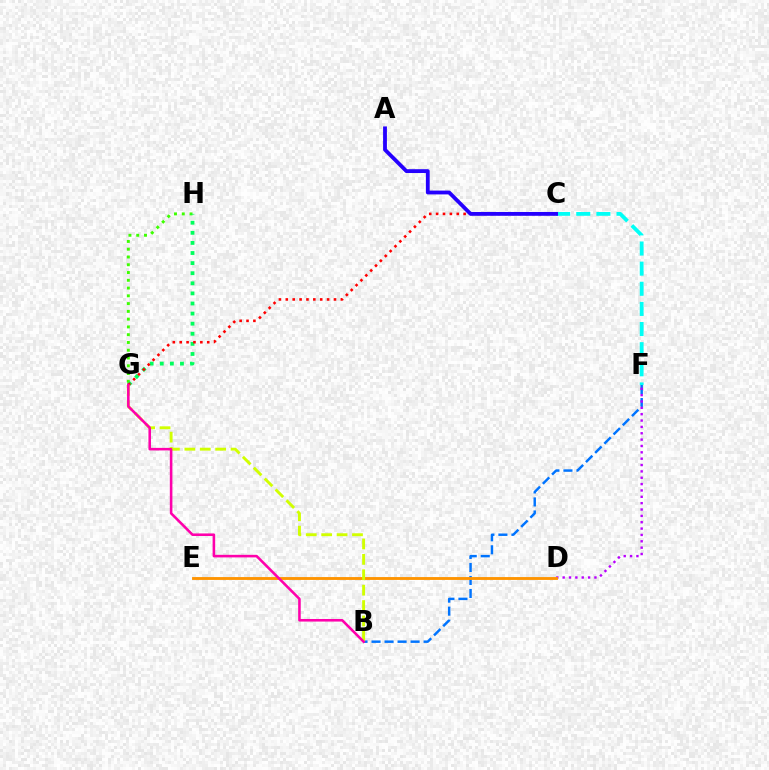{('G', 'H'): [{'color': '#3dff00', 'line_style': 'dotted', 'thickness': 2.11}, {'color': '#00ff5c', 'line_style': 'dotted', 'thickness': 2.74}], ('C', 'F'): [{'color': '#00fff6', 'line_style': 'dashed', 'thickness': 2.73}], ('C', 'G'): [{'color': '#ff0000', 'line_style': 'dotted', 'thickness': 1.87}], ('B', 'F'): [{'color': '#0074ff', 'line_style': 'dashed', 'thickness': 1.77}], ('D', 'F'): [{'color': '#b900ff', 'line_style': 'dotted', 'thickness': 1.73}], ('D', 'E'): [{'color': '#ff9400', 'line_style': 'solid', 'thickness': 2.06}], ('B', 'G'): [{'color': '#d1ff00', 'line_style': 'dashed', 'thickness': 2.09}, {'color': '#ff00ac', 'line_style': 'solid', 'thickness': 1.86}], ('A', 'C'): [{'color': '#2500ff', 'line_style': 'solid', 'thickness': 2.75}]}